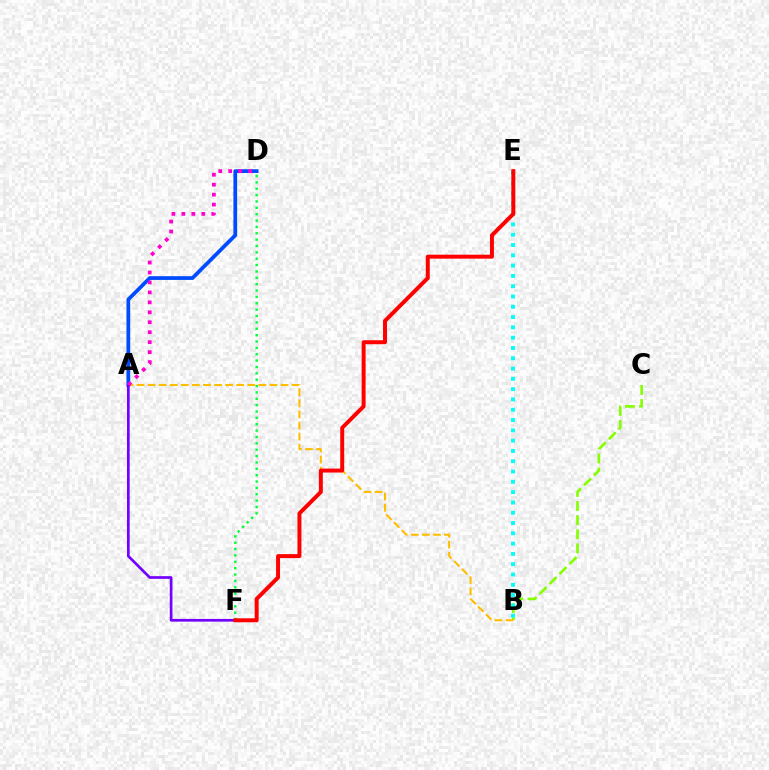{('B', 'C'): [{'color': '#84ff00', 'line_style': 'dashed', 'thickness': 1.92}], ('B', 'E'): [{'color': '#00fff6', 'line_style': 'dotted', 'thickness': 2.8}], ('A', 'B'): [{'color': '#ffbd00', 'line_style': 'dashed', 'thickness': 1.51}], ('D', 'F'): [{'color': '#00ff39', 'line_style': 'dotted', 'thickness': 1.73}], ('A', 'D'): [{'color': '#004bff', 'line_style': 'solid', 'thickness': 2.7}, {'color': '#ff00cf', 'line_style': 'dotted', 'thickness': 2.71}], ('A', 'F'): [{'color': '#7200ff', 'line_style': 'solid', 'thickness': 1.93}], ('E', 'F'): [{'color': '#ff0000', 'line_style': 'solid', 'thickness': 2.85}]}